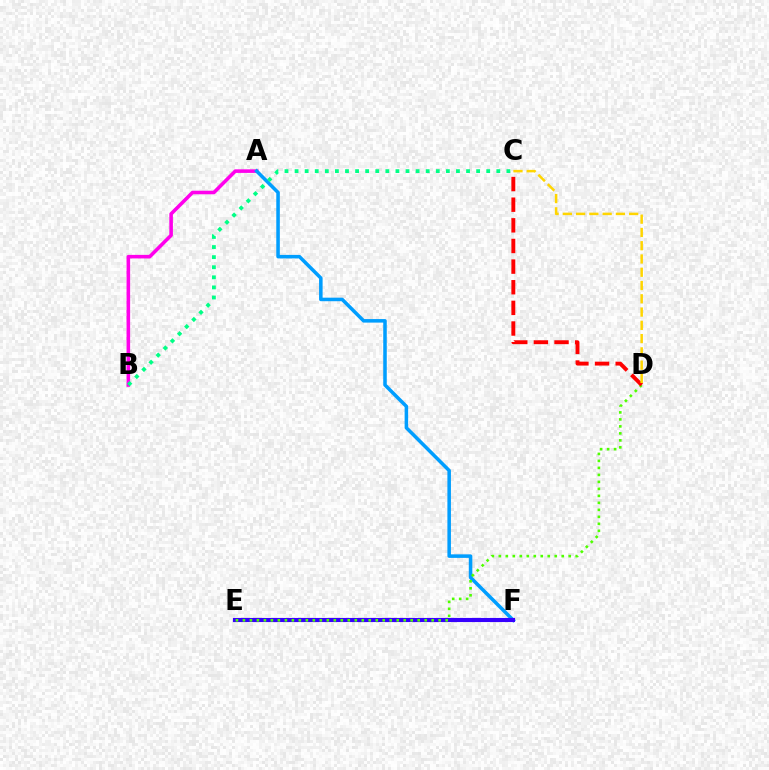{('A', 'B'): [{'color': '#ff00ed', 'line_style': 'solid', 'thickness': 2.57}], ('A', 'F'): [{'color': '#009eff', 'line_style': 'solid', 'thickness': 2.54}], ('E', 'F'): [{'color': '#3700ff', 'line_style': 'solid', 'thickness': 2.97}], ('D', 'E'): [{'color': '#4fff00', 'line_style': 'dotted', 'thickness': 1.9}], ('B', 'C'): [{'color': '#00ff86', 'line_style': 'dotted', 'thickness': 2.74}], ('C', 'D'): [{'color': '#ff0000', 'line_style': 'dashed', 'thickness': 2.8}, {'color': '#ffd500', 'line_style': 'dashed', 'thickness': 1.8}]}